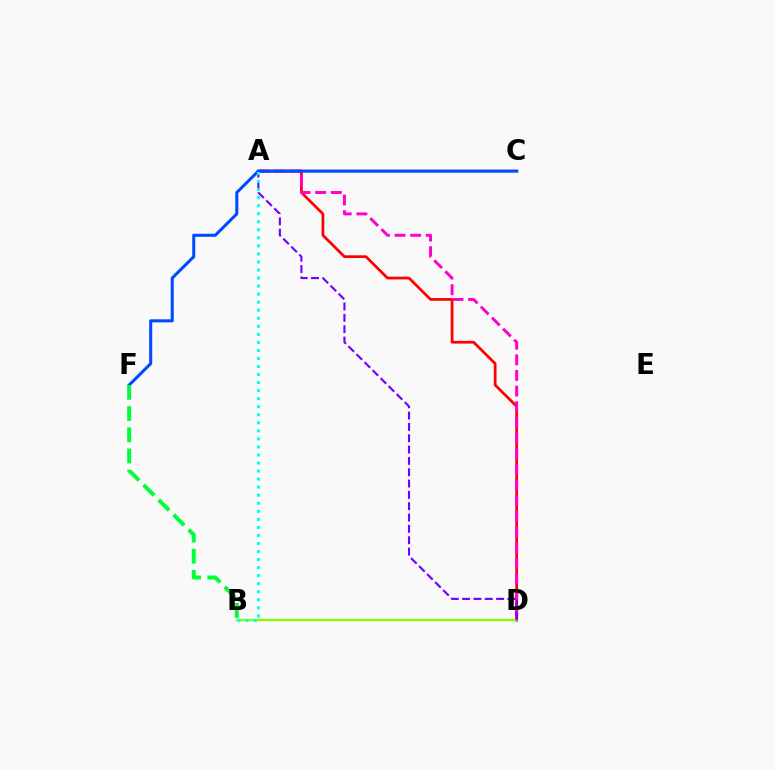{('A', 'D'): [{'color': '#ff0000', 'line_style': 'solid', 'thickness': 1.98}, {'color': '#ff00cf', 'line_style': 'dashed', 'thickness': 2.13}, {'color': '#7200ff', 'line_style': 'dashed', 'thickness': 1.54}], ('A', 'C'): [{'color': '#ffbd00', 'line_style': 'solid', 'thickness': 1.73}], ('B', 'D'): [{'color': '#84ff00', 'line_style': 'solid', 'thickness': 1.68}], ('C', 'F'): [{'color': '#004bff', 'line_style': 'solid', 'thickness': 2.21}], ('B', 'F'): [{'color': '#00ff39', 'line_style': 'dashed', 'thickness': 2.88}], ('A', 'B'): [{'color': '#00fff6', 'line_style': 'dotted', 'thickness': 2.19}]}